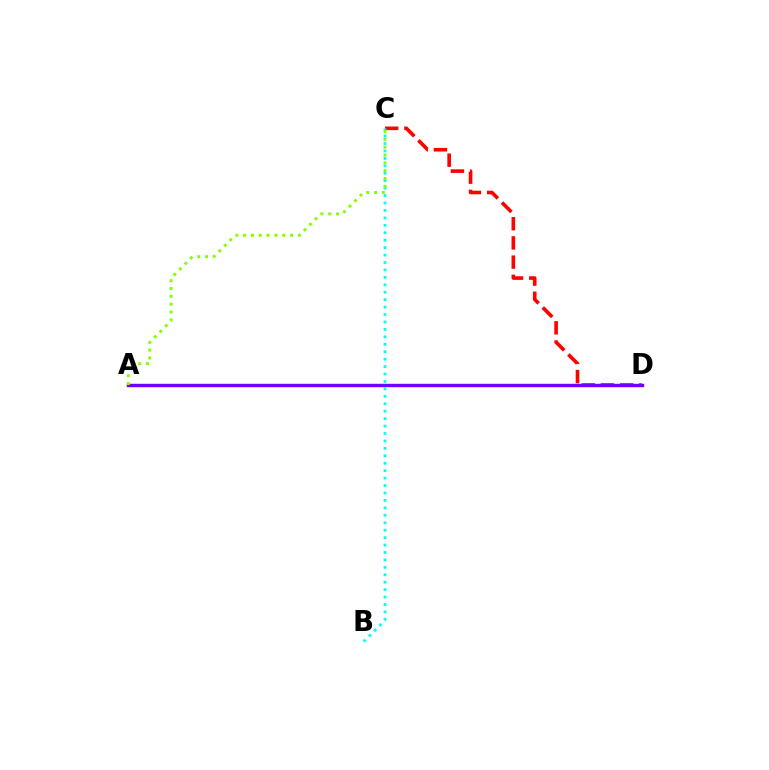{('C', 'D'): [{'color': '#ff0000', 'line_style': 'dashed', 'thickness': 2.61}], ('A', 'D'): [{'color': '#7200ff', 'line_style': 'solid', 'thickness': 2.46}], ('B', 'C'): [{'color': '#00fff6', 'line_style': 'dotted', 'thickness': 2.02}], ('A', 'C'): [{'color': '#84ff00', 'line_style': 'dotted', 'thickness': 2.13}]}